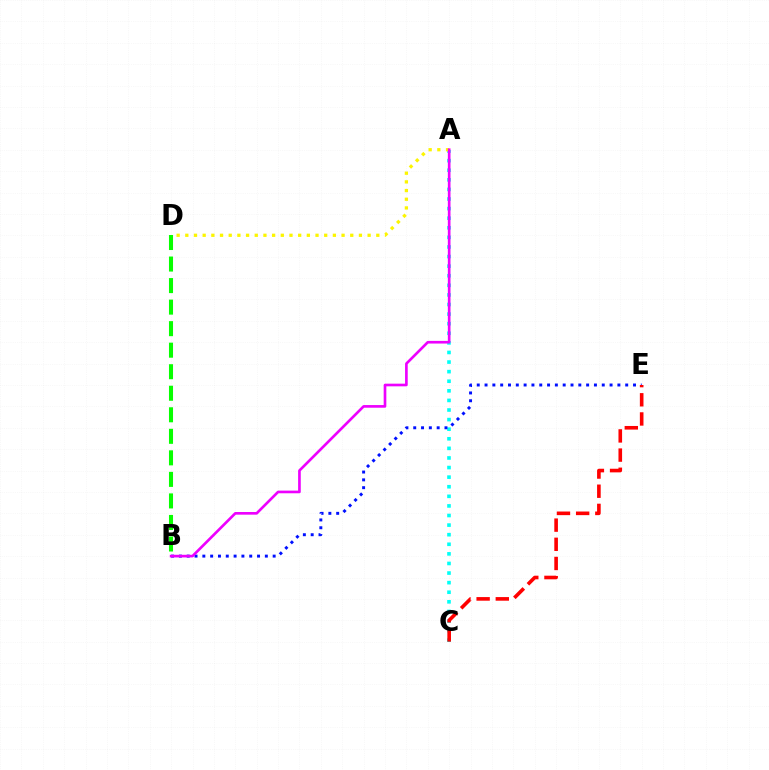{('A', 'C'): [{'color': '#00fff6', 'line_style': 'dotted', 'thickness': 2.61}], ('B', 'E'): [{'color': '#0010ff', 'line_style': 'dotted', 'thickness': 2.12}], ('A', 'D'): [{'color': '#fcf500', 'line_style': 'dotted', 'thickness': 2.36}], ('C', 'E'): [{'color': '#ff0000', 'line_style': 'dashed', 'thickness': 2.6}], ('B', 'D'): [{'color': '#08ff00', 'line_style': 'dashed', 'thickness': 2.93}], ('A', 'B'): [{'color': '#ee00ff', 'line_style': 'solid', 'thickness': 1.92}]}